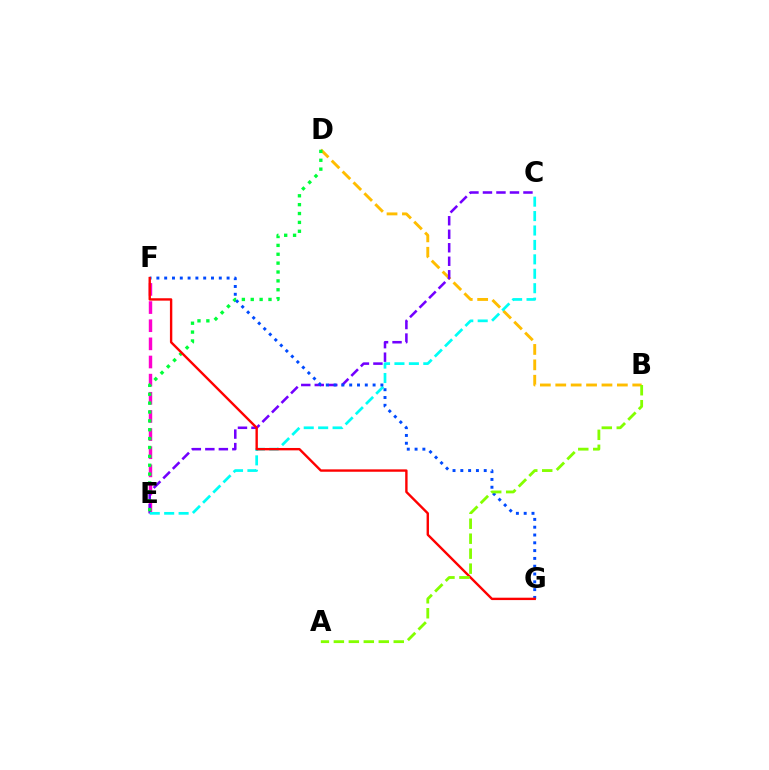{('B', 'D'): [{'color': '#ffbd00', 'line_style': 'dashed', 'thickness': 2.09}], ('E', 'F'): [{'color': '#ff00cf', 'line_style': 'dashed', 'thickness': 2.47}], ('C', 'E'): [{'color': '#7200ff', 'line_style': 'dashed', 'thickness': 1.83}, {'color': '#00fff6', 'line_style': 'dashed', 'thickness': 1.96}], ('D', 'E'): [{'color': '#00ff39', 'line_style': 'dotted', 'thickness': 2.41}], ('F', 'G'): [{'color': '#004bff', 'line_style': 'dotted', 'thickness': 2.12}, {'color': '#ff0000', 'line_style': 'solid', 'thickness': 1.72}], ('A', 'B'): [{'color': '#84ff00', 'line_style': 'dashed', 'thickness': 2.03}]}